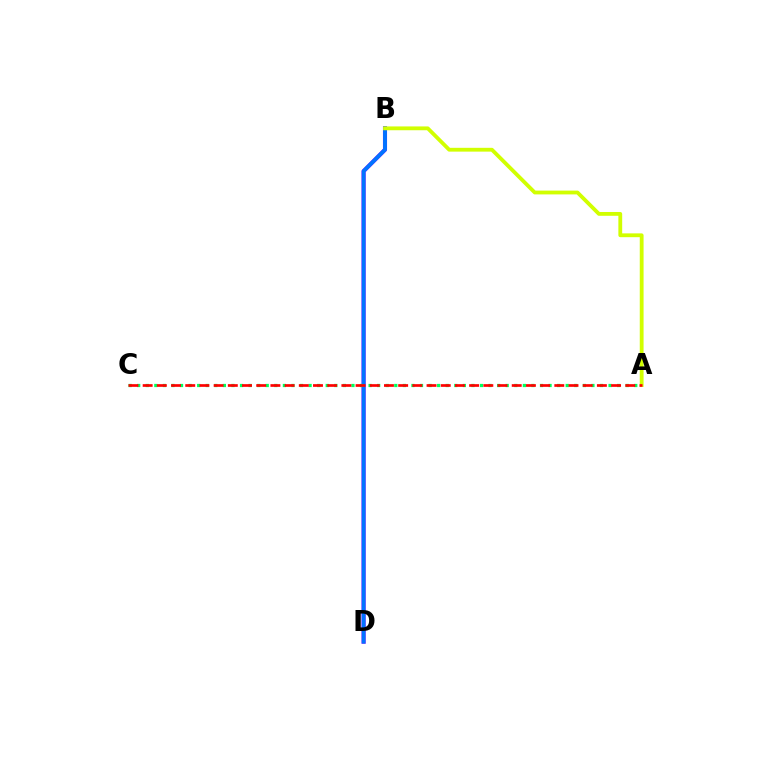{('B', 'D'): [{'color': '#b900ff', 'line_style': 'solid', 'thickness': 2.94}, {'color': '#0074ff', 'line_style': 'solid', 'thickness': 2.8}], ('A', 'B'): [{'color': '#d1ff00', 'line_style': 'solid', 'thickness': 2.75}], ('A', 'C'): [{'color': '#00ff5c', 'line_style': 'dotted', 'thickness': 2.33}, {'color': '#ff0000', 'line_style': 'dashed', 'thickness': 1.93}]}